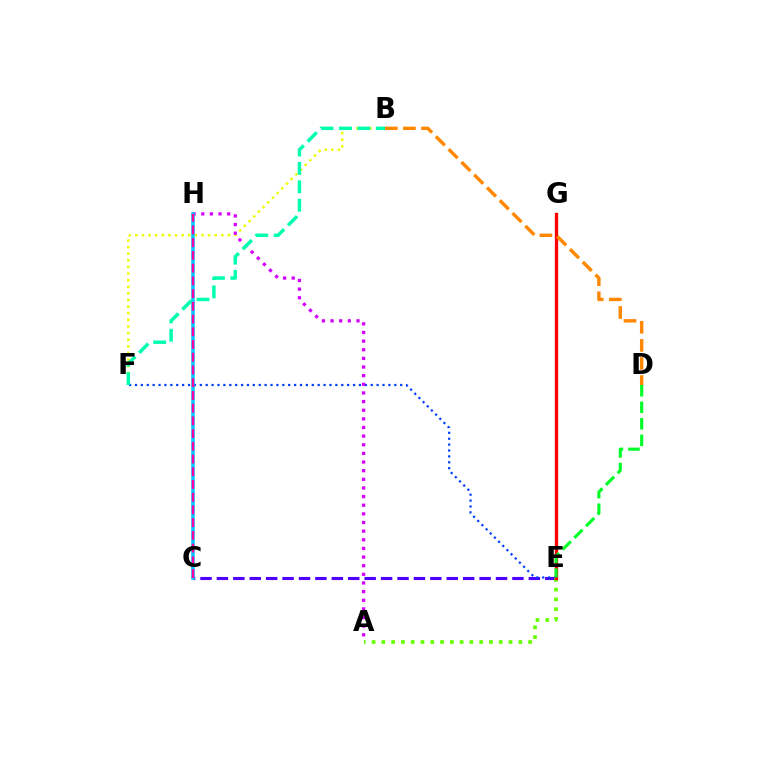{('C', 'E'): [{'color': '#4f00ff', 'line_style': 'dashed', 'thickness': 2.23}], ('E', 'F'): [{'color': '#003fff', 'line_style': 'dotted', 'thickness': 1.6}], ('B', 'F'): [{'color': '#eeff00', 'line_style': 'dotted', 'thickness': 1.8}, {'color': '#00ffaf', 'line_style': 'dashed', 'thickness': 2.5}], ('A', 'H'): [{'color': '#d600ff', 'line_style': 'dotted', 'thickness': 2.35}], ('A', 'E'): [{'color': '#66ff00', 'line_style': 'dotted', 'thickness': 2.66}], ('E', 'G'): [{'color': '#ff0000', 'line_style': 'solid', 'thickness': 2.39}], ('C', 'H'): [{'color': '#00c7ff', 'line_style': 'solid', 'thickness': 2.54}, {'color': '#ff00a0', 'line_style': 'dashed', 'thickness': 1.73}], ('D', 'E'): [{'color': '#00ff27', 'line_style': 'dashed', 'thickness': 2.24}], ('B', 'D'): [{'color': '#ff8800', 'line_style': 'dashed', 'thickness': 2.46}]}